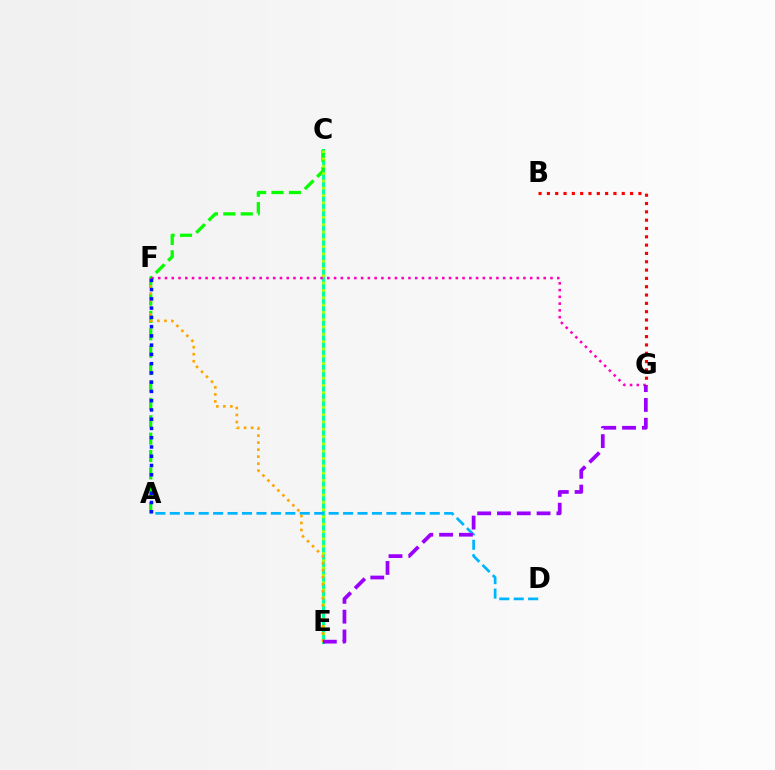{('C', 'E'): [{'color': '#00ff9d', 'line_style': 'solid', 'thickness': 2.23}, {'color': '#b3ff00', 'line_style': 'dotted', 'thickness': 1.98}], ('A', 'C'): [{'color': '#08ff00', 'line_style': 'dashed', 'thickness': 2.36}], ('A', 'D'): [{'color': '#00b5ff', 'line_style': 'dashed', 'thickness': 1.96}], ('E', 'F'): [{'color': '#ffa500', 'line_style': 'dotted', 'thickness': 1.91}], ('F', 'G'): [{'color': '#ff00bd', 'line_style': 'dotted', 'thickness': 1.84}], ('E', 'G'): [{'color': '#9b00ff', 'line_style': 'dashed', 'thickness': 2.69}], ('B', 'G'): [{'color': '#ff0000', 'line_style': 'dotted', 'thickness': 2.26}], ('A', 'F'): [{'color': '#0010ff', 'line_style': 'dotted', 'thickness': 2.51}]}